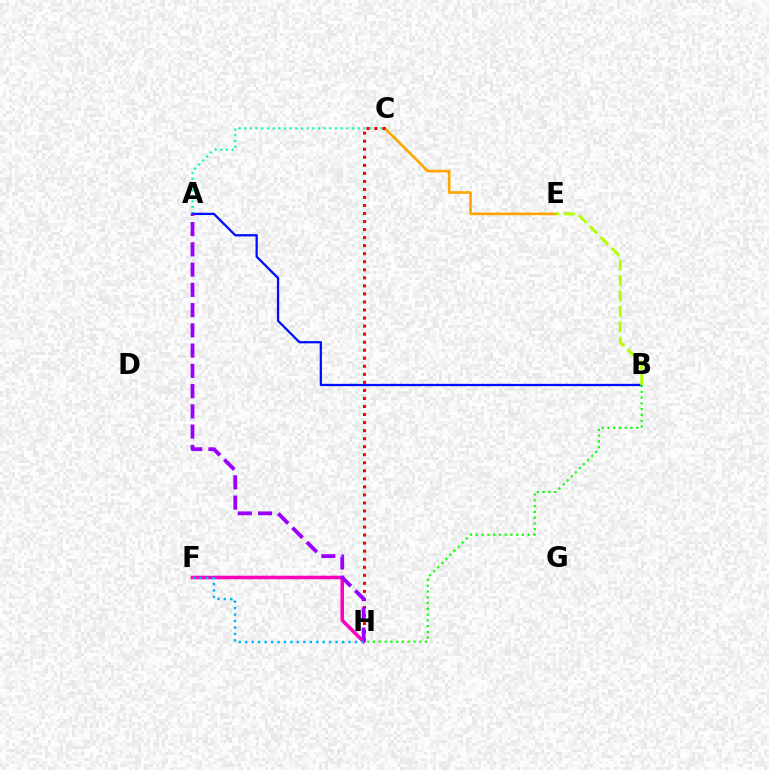{('A', 'C'): [{'color': '#00ff9d', 'line_style': 'dotted', 'thickness': 1.54}], ('C', 'E'): [{'color': '#ffa500', 'line_style': 'solid', 'thickness': 1.9}], ('A', 'B'): [{'color': '#0010ff', 'line_style': 'solid', 'thickness': 1.65}], ('C', 'H'): [{'color': '#ff0000', 'line_style': 'dotted', 'thickness': 2.18}], ('F', 'H'): [{'color': '#ff00bd', 'line_style': 'solid', 'thickness': 2.56}, {'color': '#00b5ff', 'line_style': 'dotted', 'thickness': 1.75}], ('B', 'E'): [{'color': '#b3ff00', 'line_style': 'dashed', 'thickness': 2.1}], ('A', 'H'): [{'color': '#9b00ff', 'line_style': 'dashed', 'thickness': 2.75}], ('B', 'H'): [{'color': '#08ff00', 'line_style': 'dotted', 'thickness': 1.57}]}